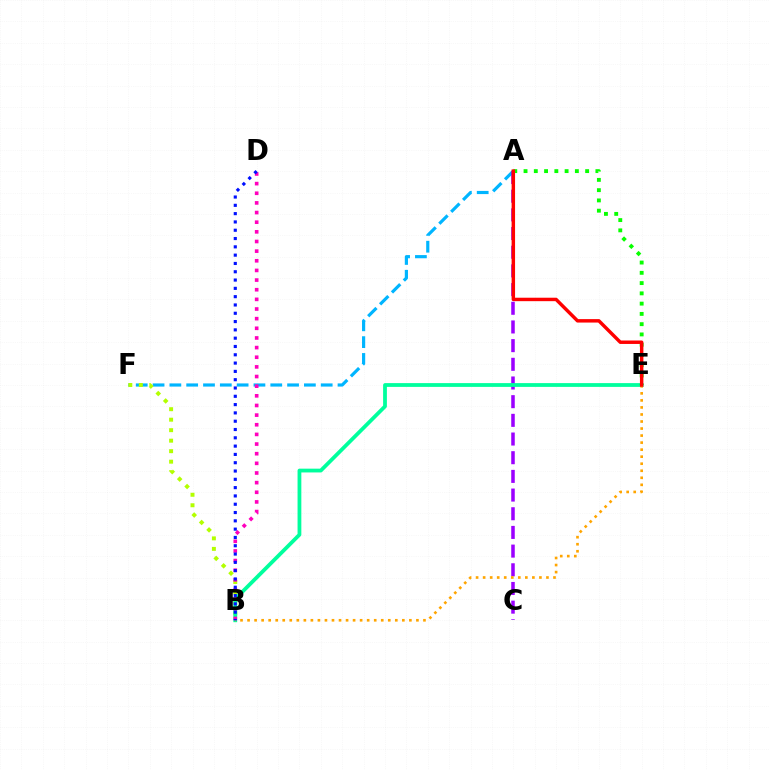{('A', 'F'): [{'color': '#00b5ff', 'line_style': 'dashed', 'thickness': 2.28}], ('B', 'F'): [{'color': '#b3ff00', 'line_style': 'dotted', 'thickness': 2.85}], ('A', 'C'): [{'color': '#9b00ff', 'line_style': 'dashed', 'thickness': 2.54}], ('B', 'E'): [{'color': '#00ff9d', 'line_style': 'solid', 'thickness': 2.72}, {'color': '#ffa500', 'line_style': 'dotted', 'thickness': 1.91}], ('A', 'E'): [{'color': '#08ff00', 'line_style': 'dotted', 'thickness': 2.79}, {'color': '#ff0000', 'line_style': 'solid', 'thickness': 2.48}], ('B', 'D'): [{'color': '#ff00bd', 'line_style': 'dotted', 'thickness': 2.62}, {'color': '#0010ff', 'line_style': 'dotted', 'thickness': 2.26}]}